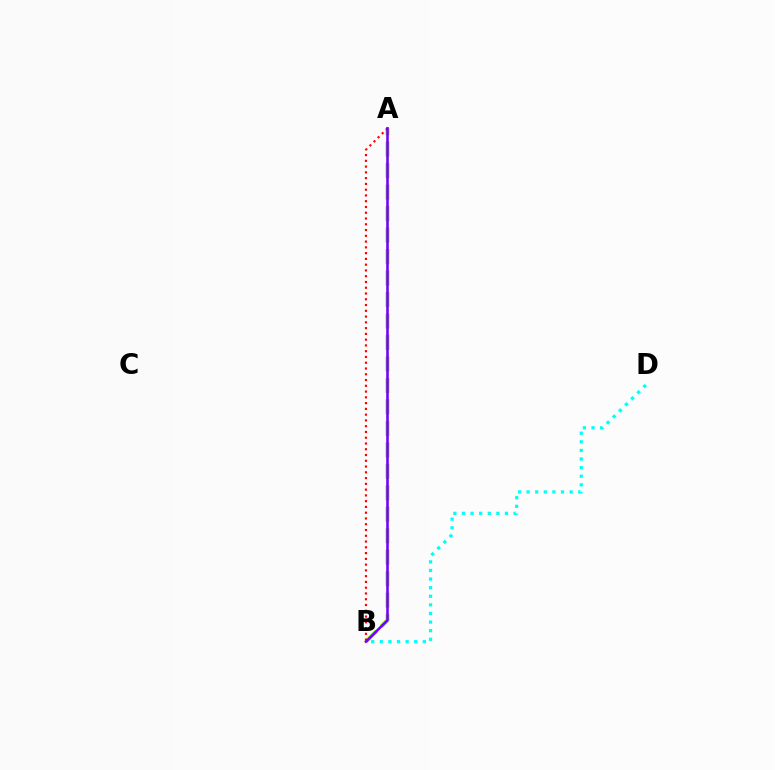{('A', 'B'): [{'color': '#84ff00', 'line_style': 'dashed', 'thickness': 2.92}, {'color': '#ff0000', 'line_style': 'dotted', 'thickness': 1.57}, {'color': '#7200ff', 'line_style': 'solid', 'thickness': 1.85}], ('B', 'D'): [{'color': '#00fff6', 'line_style': 'dotted', 'thickness': 2.34}]}